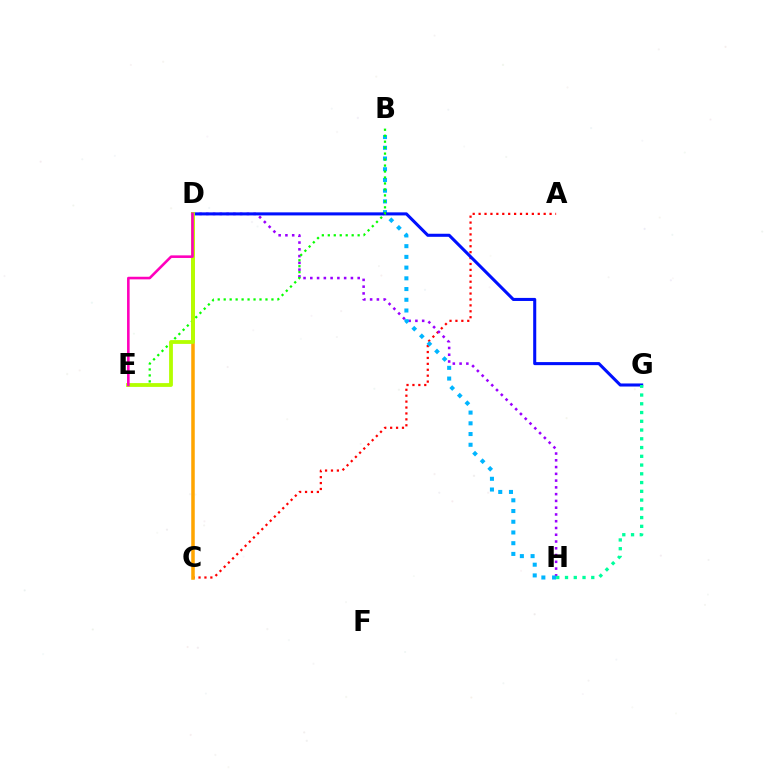{('A', 'C'): [{'color': '#ff0000', 'line_style': 'dotted', 'thickness': 1.61}], ('D', 'H'): [{'color': '#9b00ff', 'line_style': 'dotted', 'thickness': 1.84}], ('B', 'H'): [{'color': '#00b5ff', 'line_style': 'dotted', 'thickness': 2.91}], ('C', 'D'): [{'color': '#ffa500', 'line_style': 'solid', 'thickness': 2.54}], ('D', 'G'): [{'color': '#0010ff', 'line_style': 'solid', 'thickness': 2.2}], ('G', 'H'): [{'color': '#00ff9d', 'line_style': 'dotted', 'thickness': 2.38}], ('B', 'E'): [{'color': '#08ff00', 'line_style': 'dotted', 'thickness': 1.62}], ('D', 'E'): [{'color': '#b3ff00', 'line_style': 'solid', 'thickness': 2.73}, {'color': '#ff00bd', 'line_style': 'solid', 'thickness': 1.87}]}